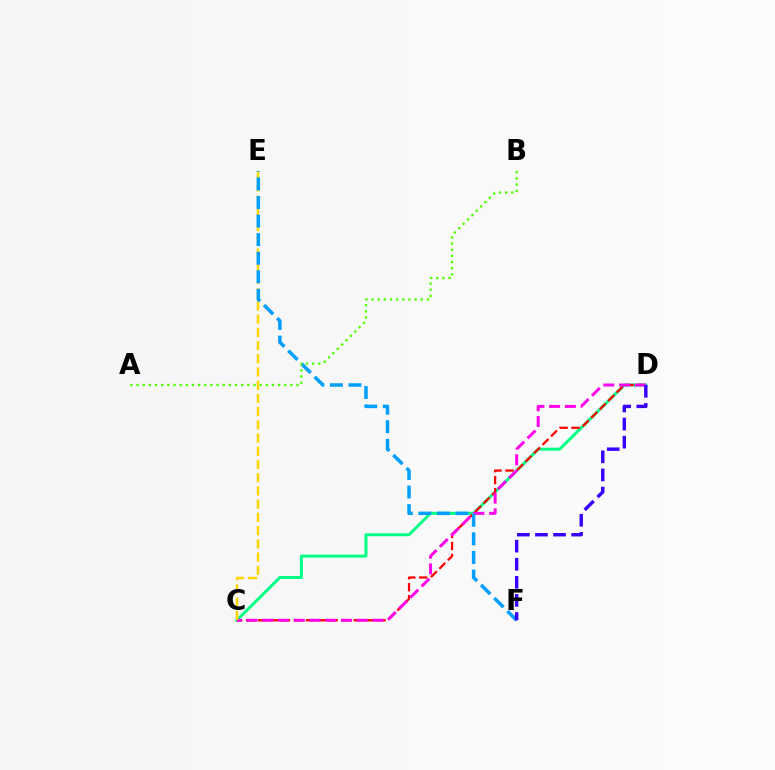{('C', 'D'): [{'color': '#00ff86', 'line_style': 'solid', 'thickness': 2.14}, {'color': '#ff0000', 'line_style': 'dashed', 'thickness': 1.62}, {'color': '#ff00ed', 'line_style': 'dashed', 'thickness': 2.14}], ('C', 'E'): [{'color': '#ffd500', 'line_style': 'dashed', 'thickness': 1.8}], ('E', 'F'): [{'color': '#009eff', 'line_style': 'dashed', 'thickness': 2.52}], ('A', 'B'): [{'color': '#4fff00', 'line_style': 'dotted', 'thickness': 1.67}], ('D', 'F'): [{'color': '#3700ff', 'line_style': 'dashed', 'thickness': 2.46}]}